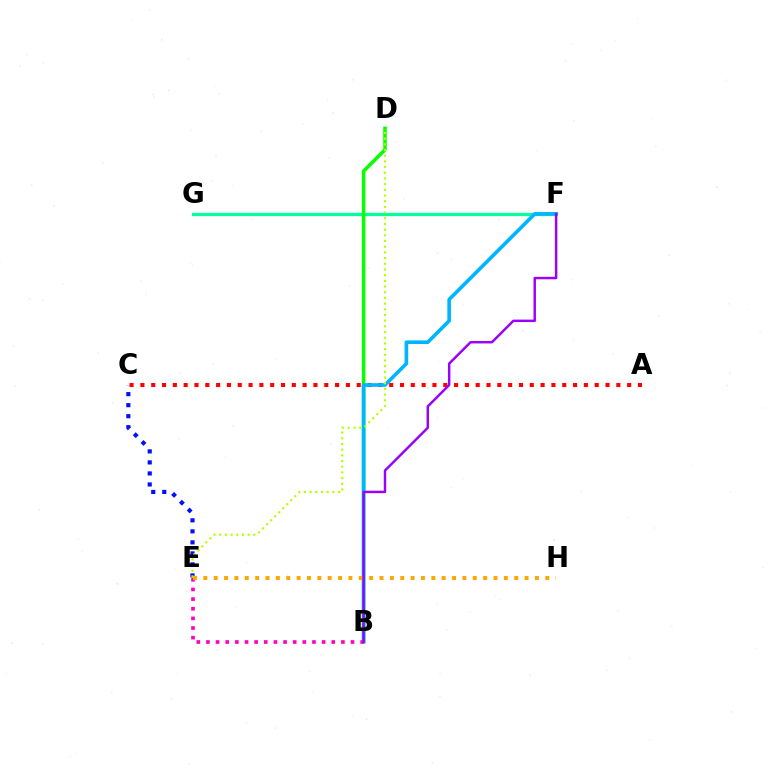{('A', 'C'): [{'color': '#ff0000', 'line_style': 'dotted', 'thickness': 2.94}], ('F', 'G'): [{'color': '#00ff9d', 'line_style': 'solid', 'thickness': 2.34}], ('C', 'E'): [{'color': '#0010ff', 'line_style': 'dotted', 'thickness': 2.99}], ('B', 'D'): [{'color': '#08ff00', 'line_style': 'solid', 'thickness': 2.54}], ('B', 'F'): [{'color': '#00b5ff', 'line_style': 'solid', 'thickness': 2.61}, {'color': '#9b00ff', 'line_style': 'solid', 'thickness': 1.77}], ('B', 'E'): [{'color': '#ff00bd', 'line_style': 'dotted', 'thickness': 2.62}], ('E', 'H'): [{'color': '#ffa500', 'line_style': 'dotted', 'thickness': 2.82}], ('D', 'E'): [{'color': '#b3ff00', 'line_style': 'dotted', 'thickness': 1.55}]}